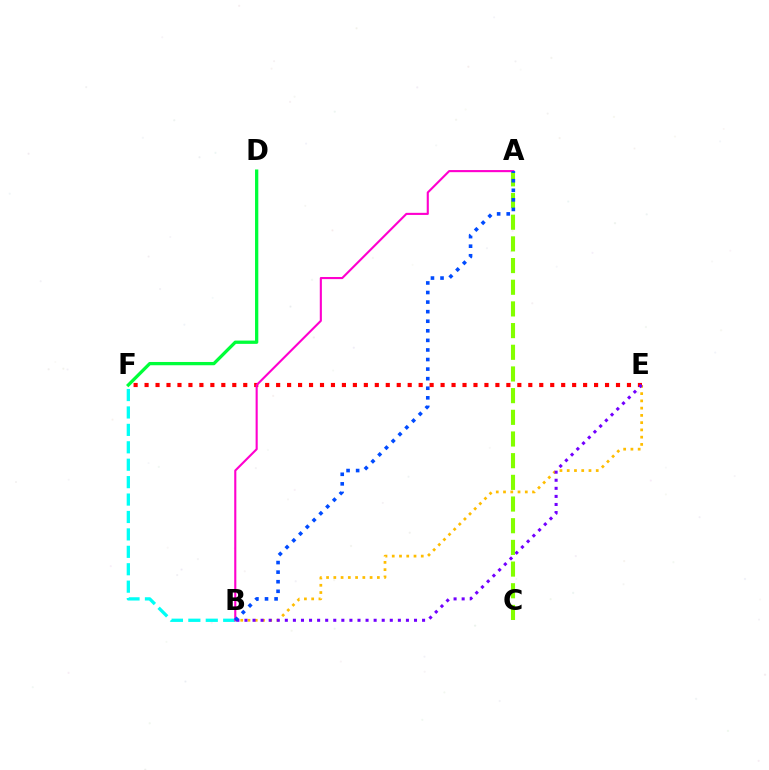{('E', 'F'): [{'color': '#ff0000', 'line_style': 'dotted', 'thickness': 2.98}], ('B', 'E'): [{'color': '#ffbd00', 'line_style': 'dotted', 'thickness': 1.97}, {'color': '#7200ff', 'line_style': 'dotted', 'thickness': 2.19}], ('A', 'C'): [{'color': '#84ff00', 'line_style': 'dashed', 'thickness': 2.95}], ('B', 'F'): [{'color': '#00fff6', 'line_style': 'dashed', 'thickness': 2.37}], ('A', 'B'): [{'color': '#ff00cf', 'line_style': 'solid', 'thickness': 1.52}, {'color': '#004bff', 'line_style': 'dotted', 'thickness': 2.6}], ('D', 'F'): [{'color': '#00ff39', 'line_style': 'solid', 'thickness': 2.36}]}